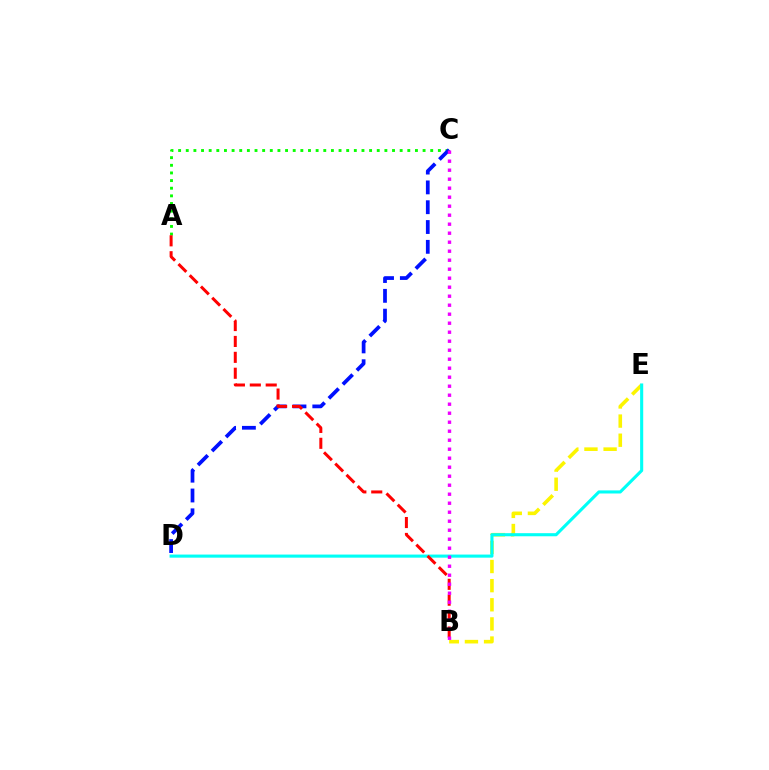{('A', 'C'): [{'color': '#08ff00', 'line_style': 'dotted', 'thickness': 2.08}], ('B', 'E'): [{'color': '#fcf500', 'line_style': 'dashed', 'thickness': 2.6}], ('C', 'D'): [{'color': '#0010ff', 'line_style': 'dashed', 'thickness': 2.69}], ('D', 'E'): [{'color': '#00fff6', 'line_style': 'solid', 'thickness': 2.23}], ('A', 'B'): [{'color': '#ff0000', 'line_style': 'dashed', 'thickness': 2.16}], ('B', 'C'): [{'color': '#ee00ff', 'line_style': 'dotted', 'thickness': 2.45}]}